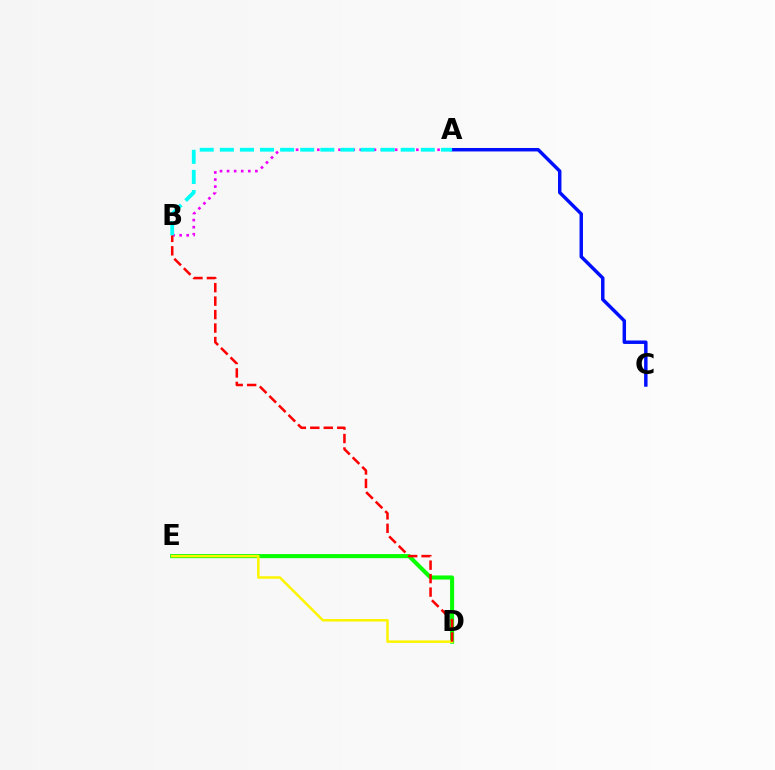{('A', 'C'): [{'color': '#0010ff', 'line_style': 'solid', 'thickness': 2.49}], ('A', 'B'): [{'color': '#ee00ff', 'line_style': 'dotted', 'thickness': 1.92}, {'color': '#00fff6', 'line_style': 'dashed', 'thickness': 2.73}], ('D', 'E'): [{'color': '#08ff00', 'line_style': 'solid', 'thickness': 2.94}, {'color': '#fcf500', 'line_style': 'solid', 'thickness': 1.81}], ('B', 'D'): [{'color': '#ff0000', 'line_style': 'dashed', 'thickness': 1.83}]}